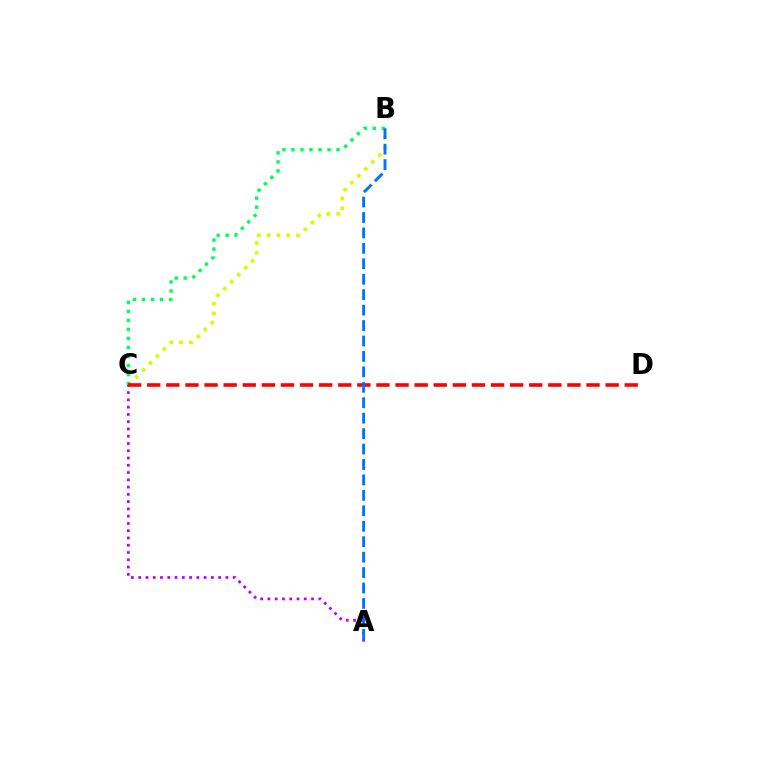{('B', 'C'): [{'color': '#d1ff00', 'line_style': 'dotted', 'thickness': 2.66}, {'color': '#00ff5c', 'line_style': 'dotted', 'thickness': 2.45}], ('A', 'C'): [{'color': '#b900ff', 'line_style': 'dotted', 'thickness': 1.97}], ('C', 'D'): [{'color': '#ff0000', 'line_style': 'dashed', 'thickness': 2.59}], ('A', 'B'): [{'color': '#0074ff', 'line_style': 'dashed', 'thickness': 2.1}]}